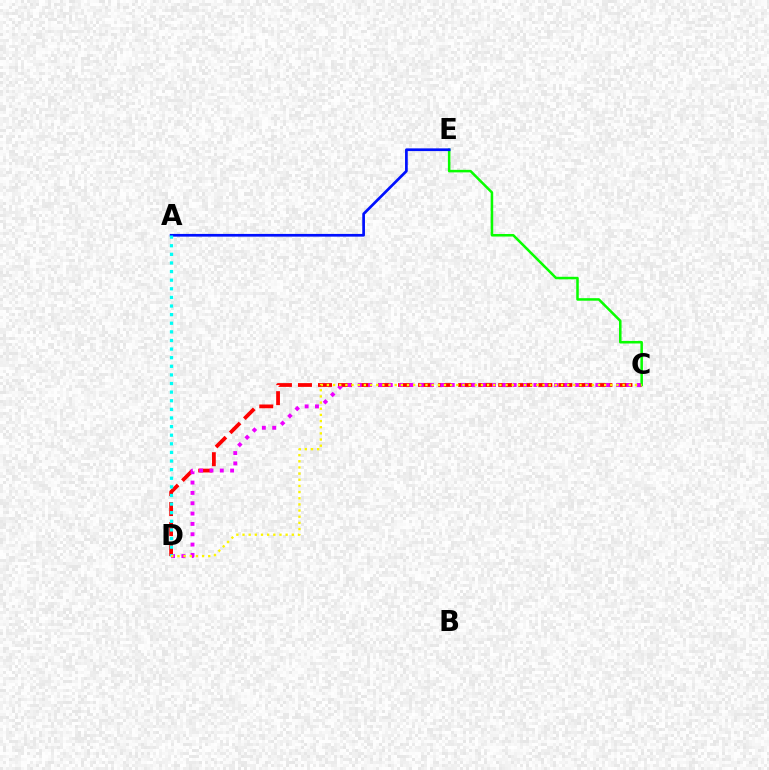{('C', 'D'): [{'color': '#ff0000', 'line_style': 'dashed', 'thickness': 2.72}, {'color': '#ee00ff', 'line_style': 'dotted', 'thickness': 2.81}, {'color': '#fcf500', 'line_style': 'dotted', 'thickness': 1.67}], ('C', 'E'): [{'color': '#08ff00', 'line_style': 'solid', 'thickness': 1.82}], ('A', 'E'): [{'color': '#0010ff', 'line_style': 'solid', 'thickness': 1.95}], ('A', 'D'): [{'color': '#00fff6', 'line_style': 'dotted', 'thickness': 2.34}]}